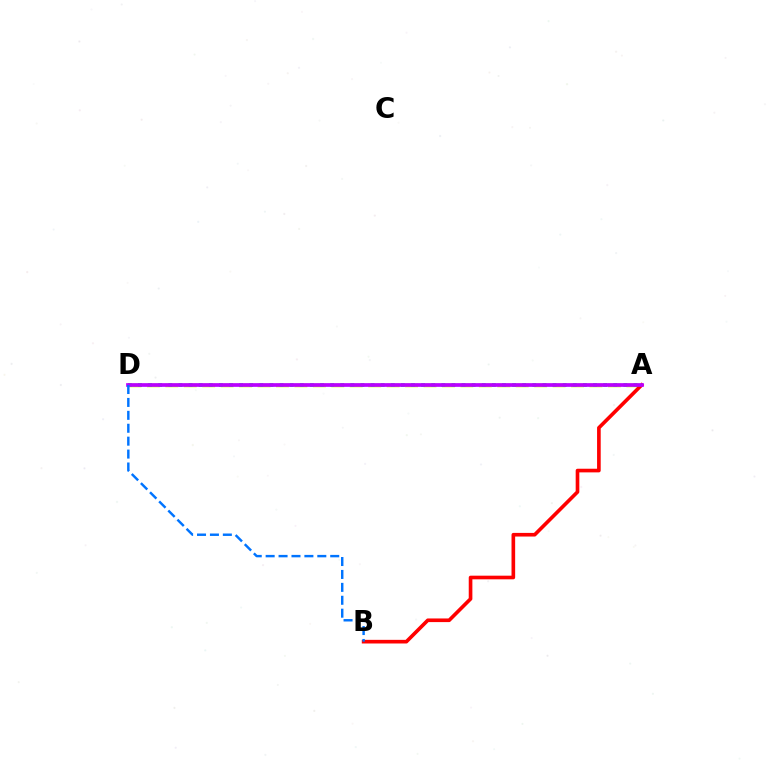{('A', 'D'): [{'color': '#d1ff00', 'line_style': 'dashed', 'thickness': 2.51}, {'color': '#00ff5c', 'line_style': 'dotted', 'thickness': 2.75}, {'color': '#b900ff', 'line_style': 'solid', 'thickness': 2.67}], ('A', 'B'): [{'color': '#ff0000', 'line_style': 'solid', 'thickness': 2.62}], ('B', 'D'): [{'color': '#0074ff', 'line_style': 'dashed', 'thickness': 1.75}]}